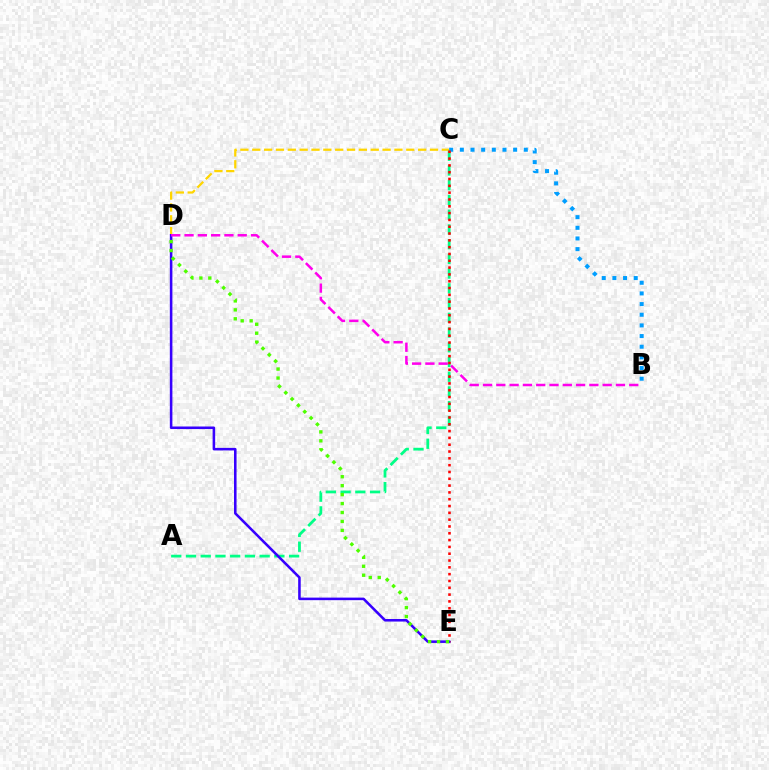{('C', 'D'): [{'color': '#ffd500', 'line_style': 'dashed', 'thickness': 1.61}], ('A', 'C'): [{'color': '#00ff86', 'line_style': 'dashed', 'thickness': 2.0}], ('B', 'C'): [{'color': '#009eff', 'line_style': 'dotted', 'thickness': 2.9}], ('C', 'E'): [{'color': '#ff0000', 'line_style': 'dotted', 'thickness': 1.85}], ('D', 'E'): [{'color': '#3700ff', 'line_style': 'solid', 'thickness': 1.84}, {'color': '#4fff00', 'line_style': 'dotted', 'thickness': 2.43}], ('B', 'D'): [{'color': '#ff00ed', 'line_style': 'dashed', 'thickness': 1.81}]}